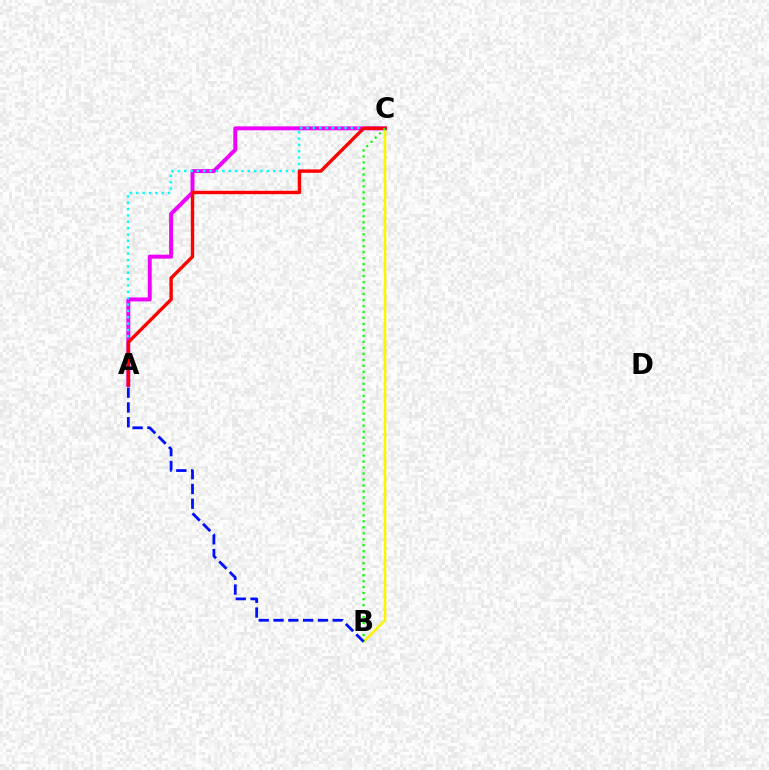{('A', 'C'): [{'color': '#ee00ff', 'line_style': 'solid', 'thickness': 2.84}, {'color': '#00fff6', 'line_style': 'dotted', 'thickness': 1.73}, {'color': '#ff0000', 'line_style': 'solid', 'thickness': 2.44}], ('B', 'C'): [{'color': '#fcf500', 'line_style': 'solid', 'thickness': 1.86}, {'color': '#08ff00', 'line_style': 'dotted', 'thickness': 1.63}], ('A', 'B'): [{'color': '#0010ff', 'line_style': 'dashed', 'thickness': 2.01}]}